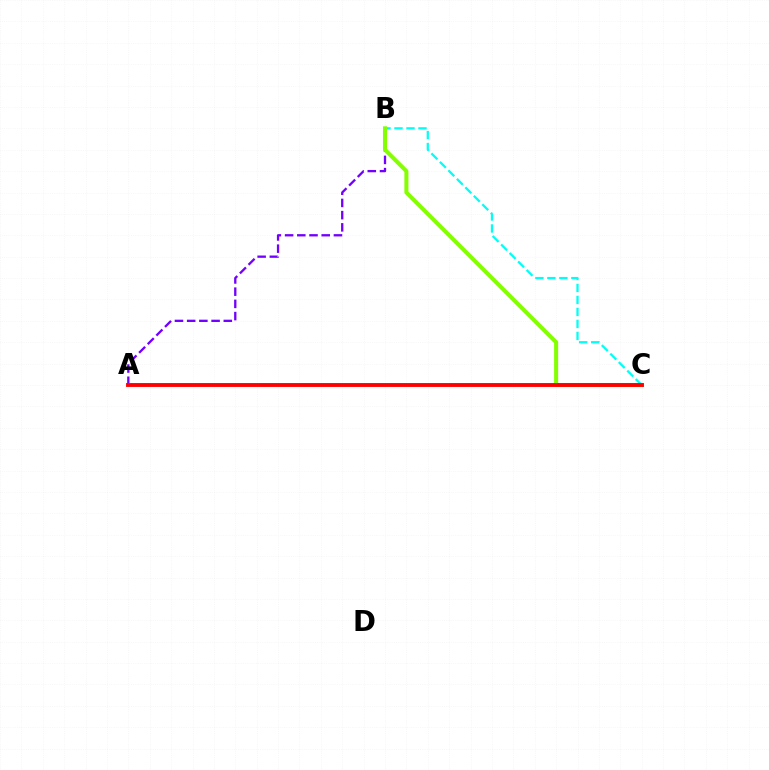{('B', 'C'): [{'color': '#00fff6', 'line_style': 'dashed', 'thickness': 1.63}, {'color': '#84ff00', 'line_style': 'solid', 'thickness': 2.91}], ('A', 'B'): [{'color': '#7200ff', 'line_style': 'dashed', 'thickness': 1.66}], ('A', 'C'): [{'color': '#ff0000', 'line_style': 'solid', 'thickness': 2.79}]}